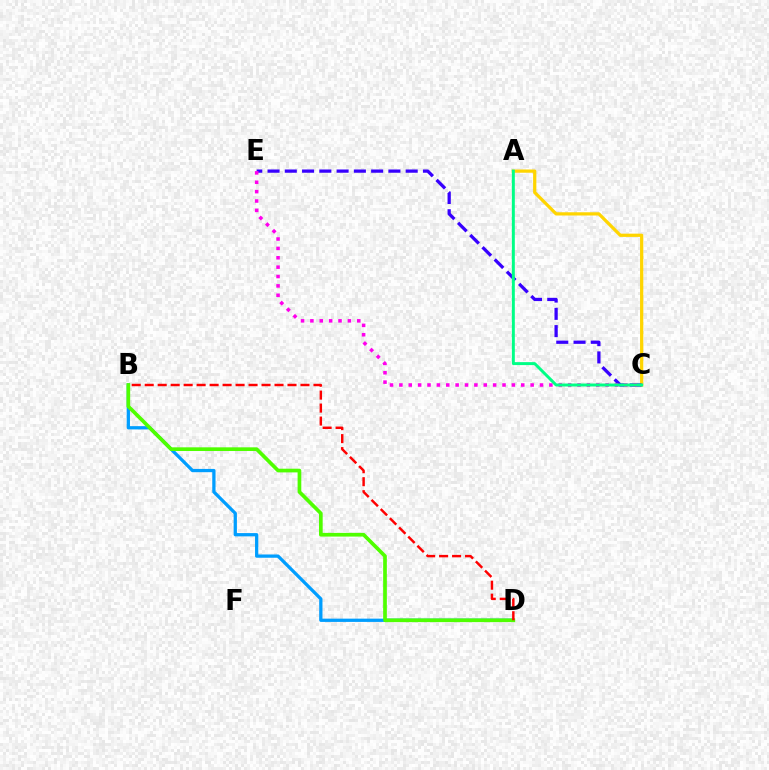{('A', 'C'): [{'color': '#ffd500', 'line_style': 'solid', 'thickness': 2.33}, {'color': '#00ff86', 'line_style': 'solid', 'thickness': 2.13}], ('B', 'D'): [{'color': '#009eff', 'line_style': 'solid', 'thickness': 2.35}, {'color': '#4fff00', 'line_style': 'solid', 'thickness': 2.65}, {'color': '#ff0000', 'line_style': 'dashed', 'thickness': 1.76}], ('C', 'E'): [{'color': '#3700ff', 'line_style': 'dashed', 'thickness': 2.35}, {'color': '#ff00ed', 'line_style': 'dotted', 'thickness': 2.55}]}